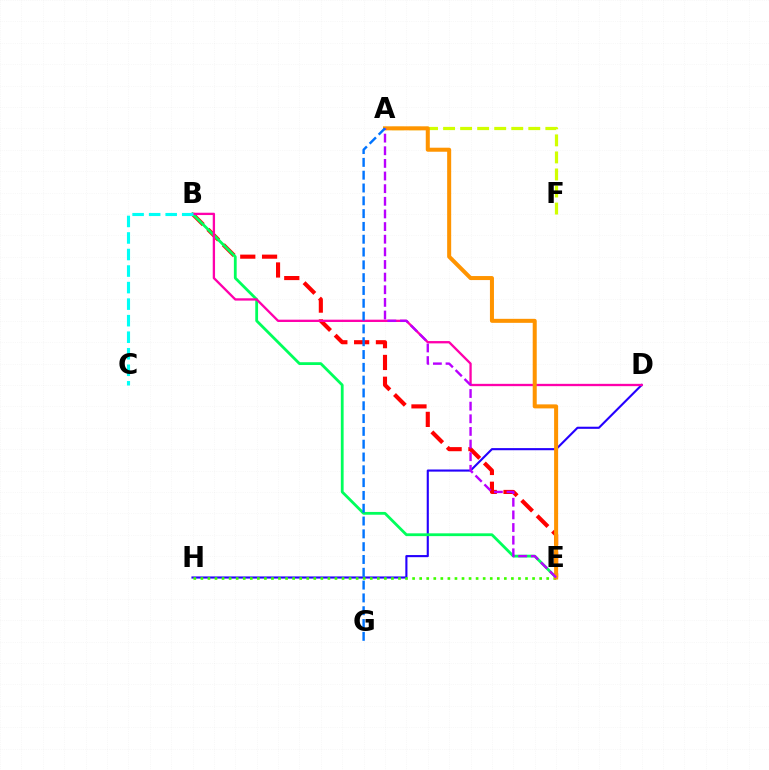{('B', 'E'): [{'color': '#ff0000', 'line_style': 'dashed', 'thickness': 2.96}, {'color': '#00ff5c', 'line_style': 'solid', 'thickness': 2.01}], ('D', 'H'): [{'color': '#2500ff', 'line_style': 'solid', 'thickness': 1.53}], ('A', 'F'): [{'color': '#d1ff00', 'line_style': 'dashed', 'thickness': 2.32}], ('B', 'D'): [{'color': '#ff00ac', 'line_style': 'solid', 'thickness': 1.67}], ('E', 'H'): [{'color': '#3dff00', 'line_style': 'dotted', 'thickness': 1.92}], ('B', 'C'): [{'color': '#00fff6', 'line_style': 'dashed', 'thickness': 2.25}], ('A', 'E'): [{'color': '#ff9400', 'line_style': 'solid', 'thickness': 2.9}, {'color': '#b900ff', 'line_style': 'dashed', 'thickness': 1.72}], ('A', 'G'): [{'color': '#0074ff', 'line_style': 'dashed', 'thickness': 1.74}]}